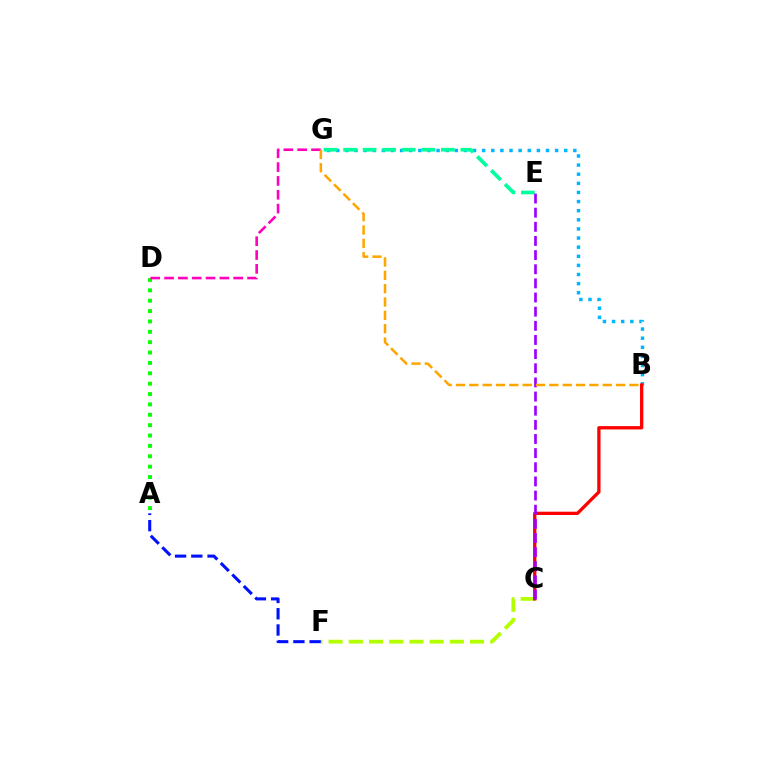{('B', 'G'): [{'color': '#00b5ff', 'line_style': 'dotted', 'thickness': 2.48}, {'color': '#ffa500', 'line_style': 'dashed', 'thickness': 1.81}], ('C', 'F'): [{'color': '#b3ff00', 'line_style': 'dashed', 'thickness': 2.75}], ('A', 'D'): [{'color': '#08ff00', 'line_style': 'dotted', 'thickness': 2.82}], ('E', 'G'): [{'color': '#00ff9d', 'line_style': 'dashed', 'thickness': 2.66}], ('B', 'C'): [{'color': '#ff0000', 'line_style': 'solid', 'thickness': 2.37}], ('A', 'F'): [{'color': '#0010ff', 'line_style': 'dashed', 'thickness': 2.21}], ('D', 'G'): [{'color': '#ff00bd', 'line_style': 'dashed', 'thickness': 1.88}], ('C', 'E'): [{'color': '#9b00ff', 'line_style': 'dashed', 'thickness': 1.92}]}